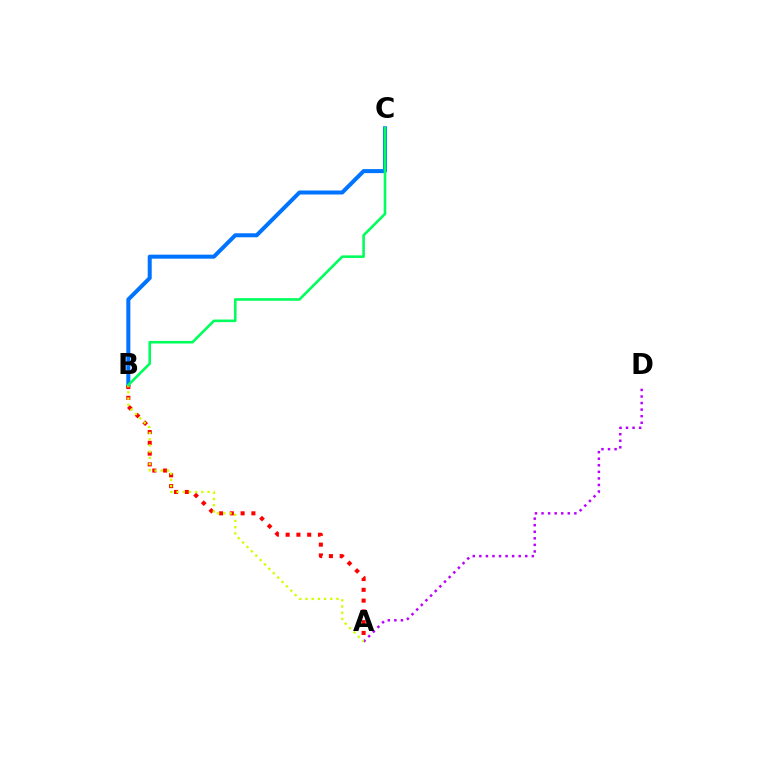{('A', 'D'): [{'color': '#b900ff', 'line_style': 'dotted', 'thickness': 1.78}], ('B', 'C'): [{'color': '#0074ff', 'line_style': 'solid', 'thickness': 2.89}, {'color': '#00ff5c', 'line_style': 'solid', 'thickness': 1.87}], ('A', 'B'): [{'color': '#ff0000', 'line_style': 'dotted', 'thickness': 2.93}, {'color': '#d1ff00', 'line_style': 'dotted', 'thickness': 1.68}]}